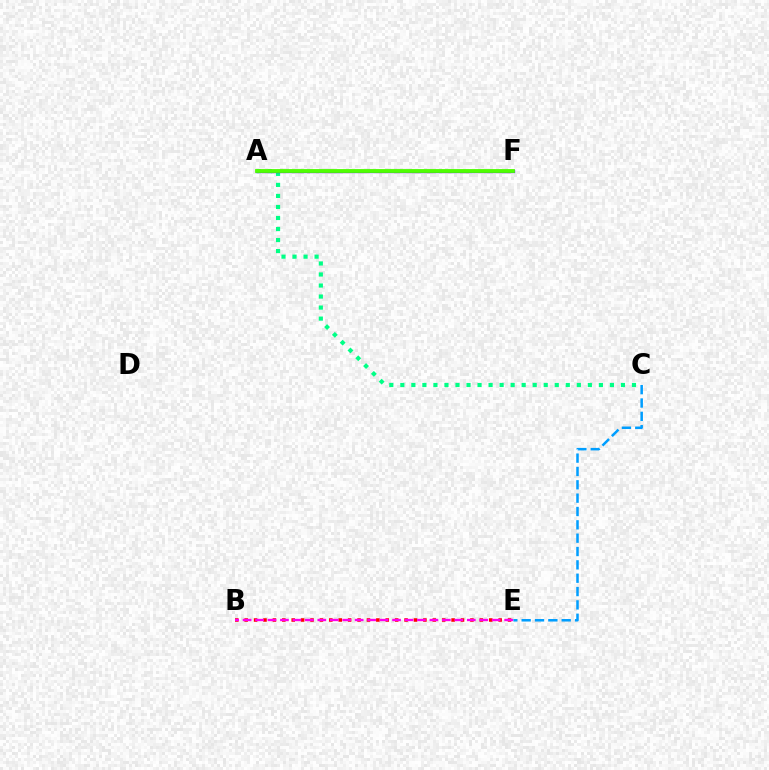{('A', 'C'): [{'color': '#00ff86', 'line_style': 'dotted', 'thickness': 3.0}], ('B', 'E'): [{'color': '#ff0000', 'line_style': 'dotted', 'thickness': 2.56}, {'color': '#ff00ed', 'line_style': 'dashed', 'thickness': 1.69}], ('A', 'F'): [{'color': '#ffd500', 'line_style': 'dashed', 'thickness': 2.26}, {'color': '#3700ff', 'line_style': 'solid', 'thickness': 2.36}, {'color': '#4fff00', 'line_style': 'solid', 'thickness': 2.74}], ('C', 'E'): [{'color': '#009eff', 'line_style': 'dashed', 'thickness': 1.81}]}